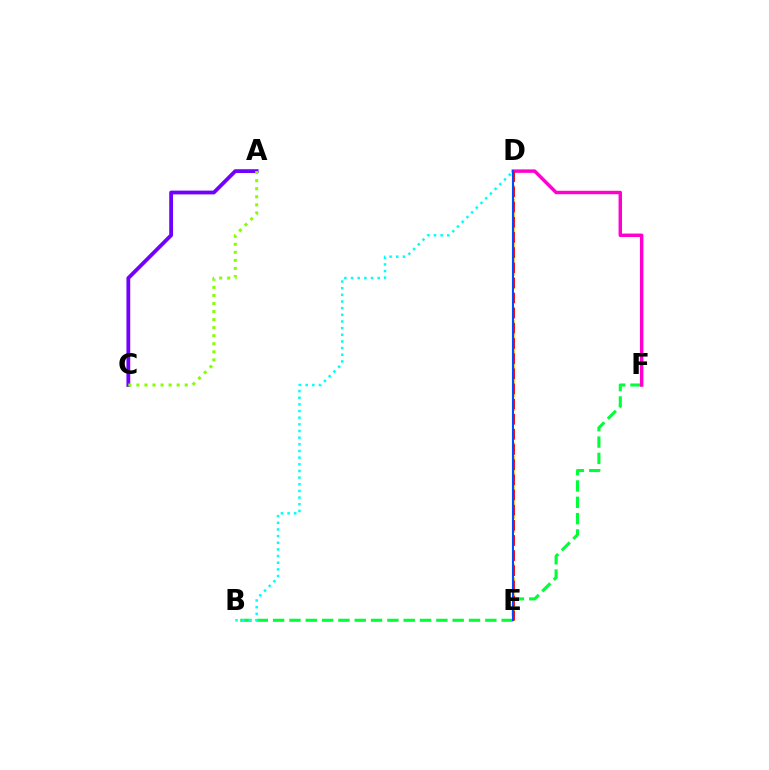{('B', 'F'): [{'color': '#00ff39', 'line_style': 'dashed', 'thickness': 2.22}], ('A', 'C'): [{'color': '#7200ff', 'line_style': 'solid', 'thickness': 2.73}, {'color': '#84ff00', 'line_style': 'dotted', 'thickness': 2.19}], ('D', 'E'): [{'color': '#ffbd00', 'line_style': 'dashed', 'thickness': 1.84}, {'color': '#ff0000', 'line_style': 'dashed', 'thickness': 2.06}, {'color': '#004bff', 'line_style': 'solid', 'thickness': 1.51}], ('D', 'F'): [{'color': '#ff00cf', 'line_style': 'solid', 'thickness': 2.48}], ('B', 'D'): [{'color': '#00fff6', 'line_style': 'dotted', 'thickness': 1.81}]}